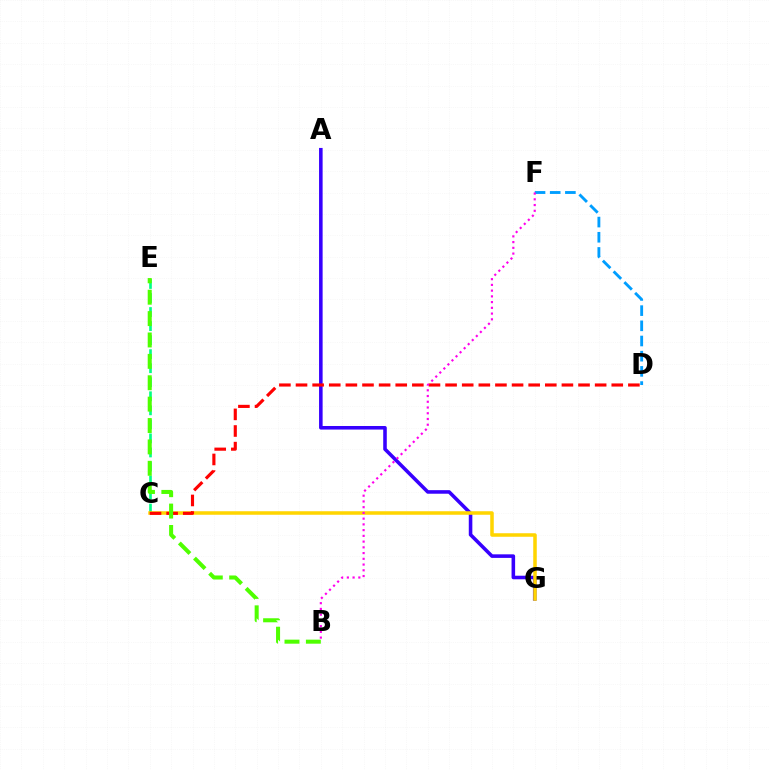{('C', 'E'): [{'color': '#00ff86', 'line_style': 'dashed', 'thickness': 1.91}], ('D', 'F'): [{'color': '#009eff', 'line_style': 'dashed', 'thickness': 2.06}], ('A', 'G'): [{'color': '#3700ff', 'line_style': 'solid', 'thickness': 2.57}], ('C', 'G'): [{'color': '#ffd500', 'line_style': 'solid', 'thickness': 2.54}], ('C', 'D'): [{'color': '#ff0000', 'line_style': 'dashed', 'thickness': 2.26}], ('B', 'E'): [{'color': '#4fff00', 'line_style': 'dashed', 'thickness': 2.91}], ('B', 'F'): [{'color': '#ff00ed', 'line_style': 'dotted', 'thickness': 1.56}]}